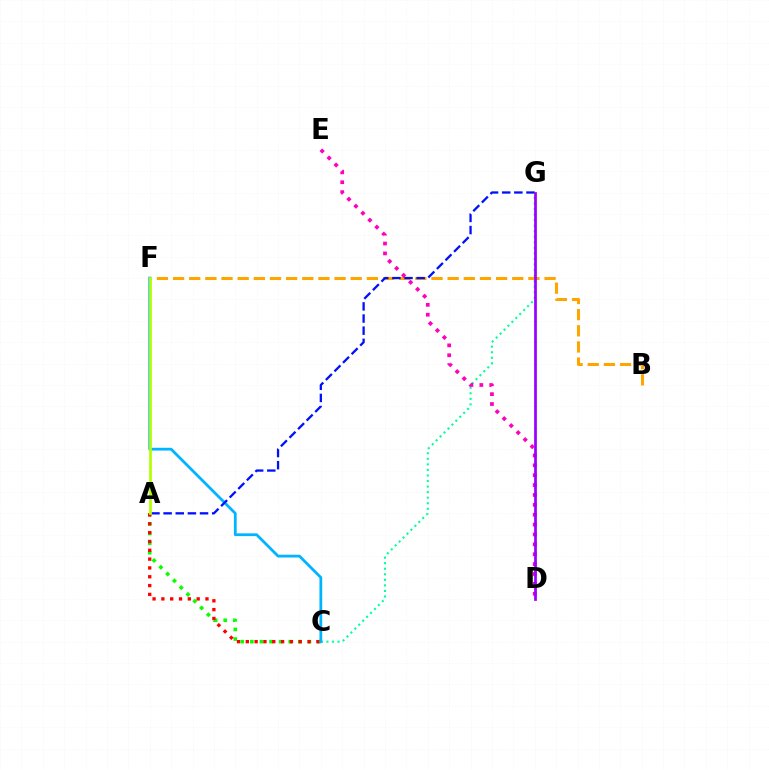{('A', 'C'): [{'color': '#08ff00', 'line_style': 'dotted', 'thickness': 2.61}, {'color': '#ff0000', 'line_style': 'dotted', 'thickness': 2.4}], ('B', 'F'): [{'color': '#ffa500', 'line_style': 'dashed', 'thickness': 2.19}], ('C', 'G'): [{'color': '#00ff9d', 'line_style': 'dotted', 'thickness': 1.51}], ('D', 'E'): [{'color': '#ff00bd', 'line_style': 'dotted', 'thickness': 2.68}], ('C', 'F'): [{'color': '#00b5ff', 'line_style': 'solid', 'thickness': 2.0}], ('A', 'G'): [{'color': '#0010ff', 'line_style': 'dashed', 'thickness': 1.65}], ('A', 'F'): [{'color': '#b3ff00', 'line_style': 'solid', 'thickness': 1.95}], ('D', 'G'): [{'color': '#9b00ff', 'line_style': 'solid', 'thickness': 1.97}]}